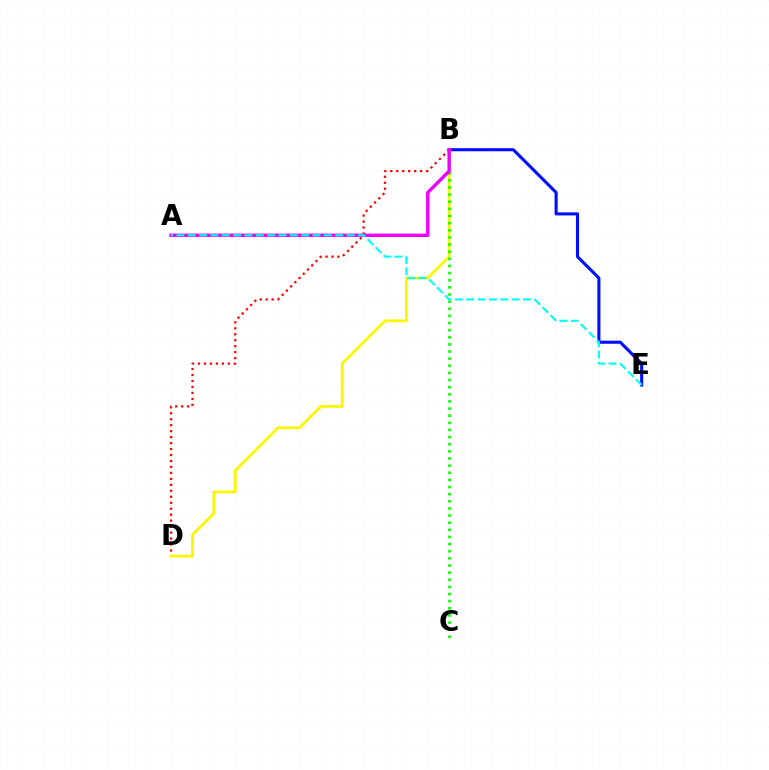{('B', 'D'): [{'color': '#ff0000', 'line_style': 'dotted', 'thickness': 1.62}, {'color': '#fcf500', 'line_style': 'solid', 'thickness': 1.99}], ('B', 'E'): [{'color': '#0010ff', 'line_style': 'solid', 'thickness': 2.23}], ('B', 'C'): [{'color': '#08ff00', 'line_style': 'dotted', 'thickness': 1.94}], ('A', 'B'): [{'color': '#ee00ff', 'line_style': 'solid', 'thickness': 2.46}], ('A', 'E'): [{'color': '#00fff6', 'line_style': 'dashed', 'thickness': 1.54}]}